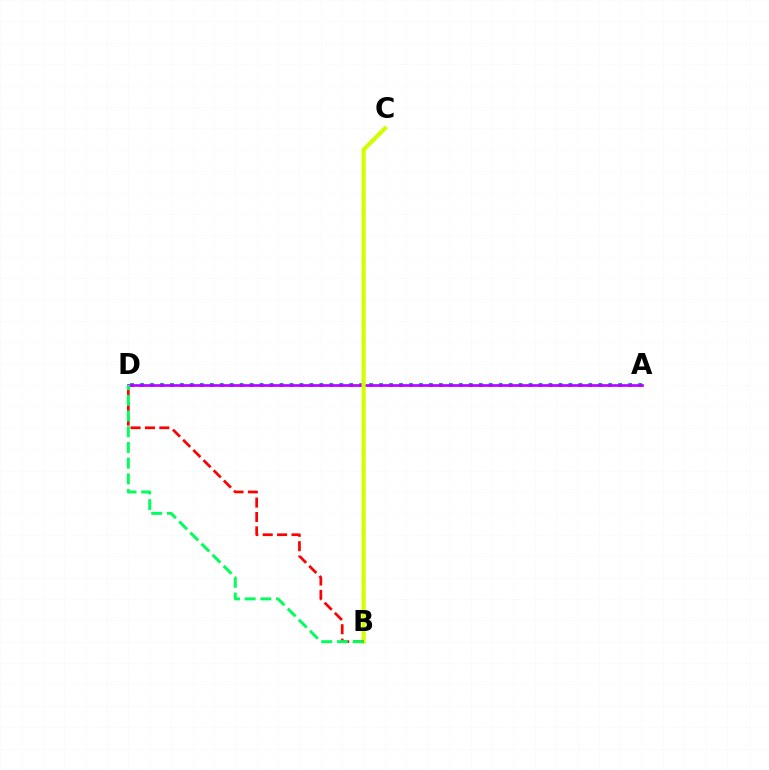{('A', 'D'): [{'color': '#0074ff', 'line_style': 'dotted', 'thickness': 2.71}, {'color': '#b900ff', 'line_style': 'solid', 'thickness': 1.93}], ('B', 'C'): [{'color': '#d1ff00', 'line_style': 'solid', 'thickness': 2.97}], ('B', 'D'): [{'color': '#ff0000', 'line_style': 'dashed', 'thickness': 1.96}, {'color': '#00ff5c', 'line_style': 'dashed', 'thickness': 2.13}]}